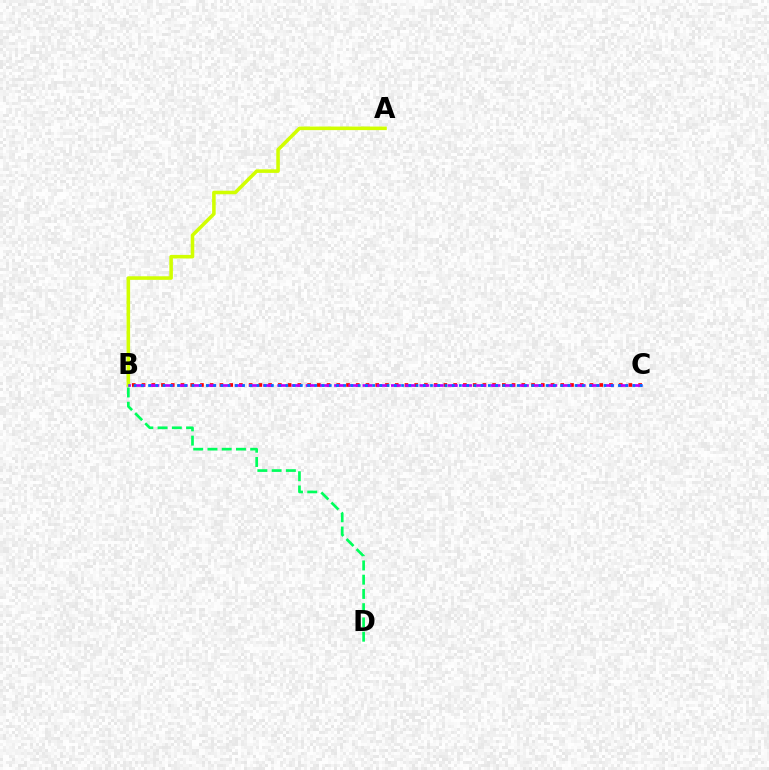{('A', 'B'): [{'color': '#d1ff00', 'line_style': 'solid', 'thickness': 2.56}], ('B', 'C'): [{'color': '#ff0000', 'line_style': 'dotted', 'thickness': 2.65}, {'color': '#b900ff', 'line_style': 'dashed', 'thickness': 1.93}, {'color': '#0074ff', 'line_style': 'dotted', 'thickness': 1.96}], ('B', 'D'): [{'color': '#00ff5c', 'line_style': 'dashed', 'thickness': 1.94}]}